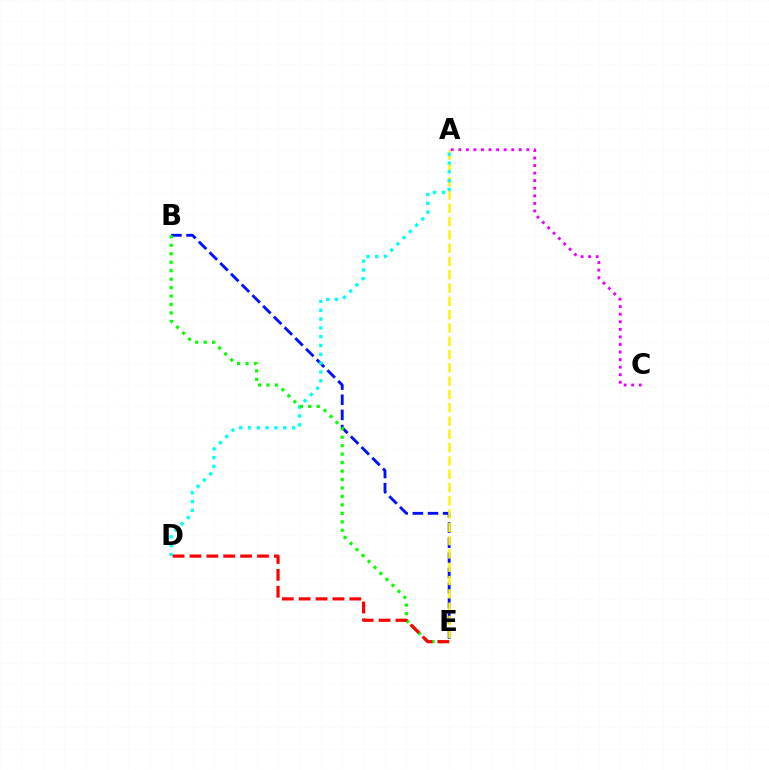{('B', 'E'): [{'color': '#0010ff', 'line_style': 'dashed', 'thickness': 2.06}, {'color': '#08ff00', 'line_style': 'dotted', 'thickness': 2.3}], ('A', 'C'): [{'color': '#ee00ff', 'line_style': 'dotted', 'thickness': 2.05}], ('A', 'E'): [{'color': '#fcf500', 'line_style': 'dashed', 'thickness': 1.81}], ('A', 'D'): [{'color': '#00fff6', 'line_style': 'dotted', 'thickness': 2.4}], ('D', 'E'): [{'color': '#ff0000', 'line_style': 'dashed', 'thickness': 2.29}]}